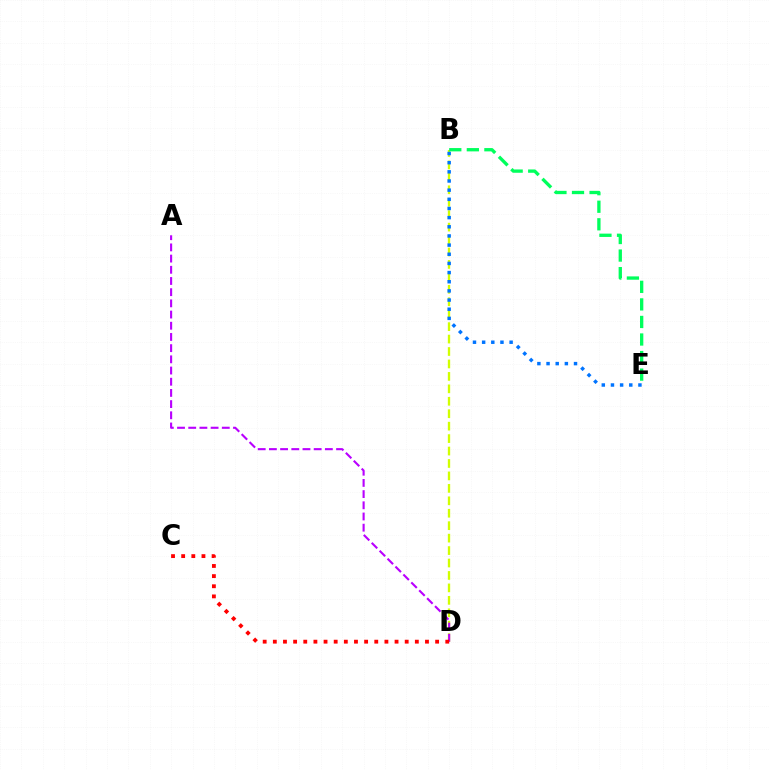{('B', 'D'): [{'color': '#d1ff00', 'line_style': 'dashed', 'thickness': 1.69}], ('A', 'D'): [{'color': '#b900ff', 'line_style': 'dashed', 'thickness': 1.52}], ('B', 'E'): [{'color': '#0074ff', 'line_style': 'dotted', 'thickness': 2.49}, {'color': '#00ff5c', 'line_style': 'dashed', 'thickness': 2.38}], ('C', 'D'): [{'color': '#ff0000', 'line_style': 'dotted', 'thickness': 2.76}]}